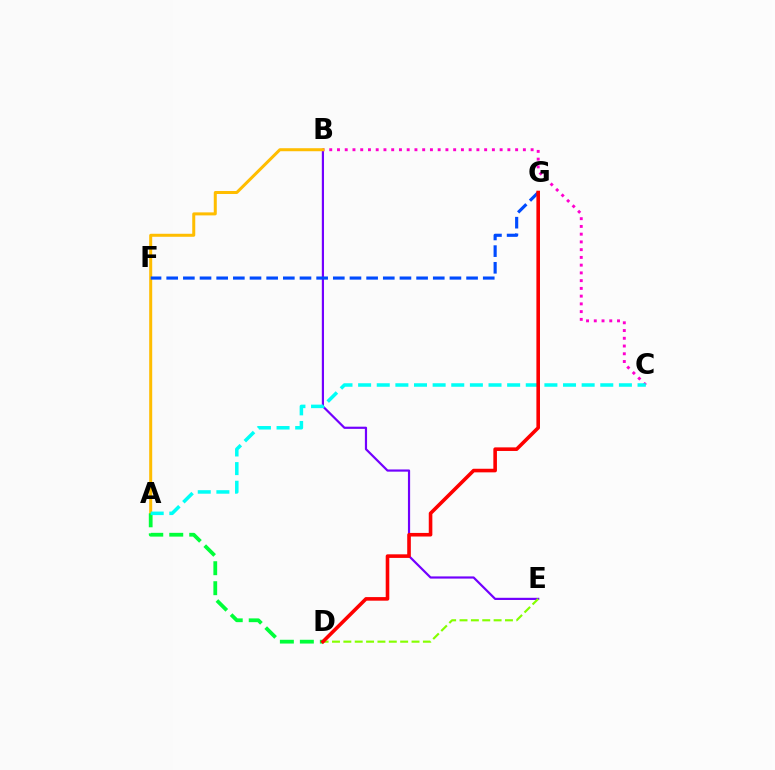{('B', 'E'): [{'color': '#7200ff', 'line_style': 'solid', 'thickness': 1.58}], ('B', 'C'): [{'color': '#ff00cf', 'line_style': 'dotted', 'thickness': 2.1}], ('A', 'B'): [{'color': '#ffbd00', 'line_style': 'solid', 'thickness': 2.17}], ('D', 'E'): [{'color': '#84ff00', 'line_style': 'dashed', 'thickness': 1.54}], ('A', 'D'): [{'color': '#00ff39', 'line_style': 'dashed', 'thickness': 2.71}], ('A', 'C'): [{'color': '#00fff6', 'line_style': 'dashed', 'thickness': 2.53}], ('F', 'G'): [{'color': '#004bff', 'line_style': 'dashed', 'thickness': 2.26}], ('D', 'G'): [{'color': '#ff0000', 'line_style': 'solid', 'thickness': 2.59}]}